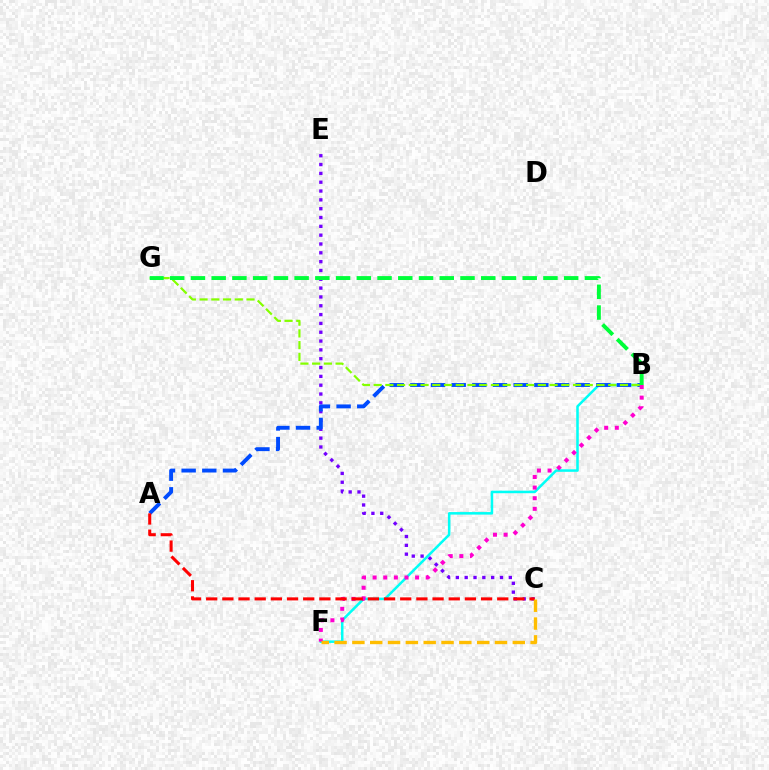{('C', 'E'): [{'color': '#7200ff', 'line_style': 'dotted', 'thickness': 2.4}], ('B', 'F'): [{'color': '#00fff6', 'line_style': 'solid', 'thickness': 1.83}, {'color': '#ff00cf', 'line_style': 'dotted', 'thickness': 2.89}], ('A', 'B'): [{'color': '#004bff', 'line_style': 'dashed', 'thickness': 2.81}], ('B', 'G'): [{'color': '#84ff00', 'line_style': 'dashed', 'thickness': 1.59}, {'color': '#00ff39', 'line_style': 'dashed', 'thickness': 2.82}], ('A', 'C'): [{'color': '#ff0000', 'line_style': 'dashed', 'thickness': 2.2}], ('C', 'F'): [{'color': '#ffbd00', 'line_style': 'dashed', 'thickness': 2.42}]}